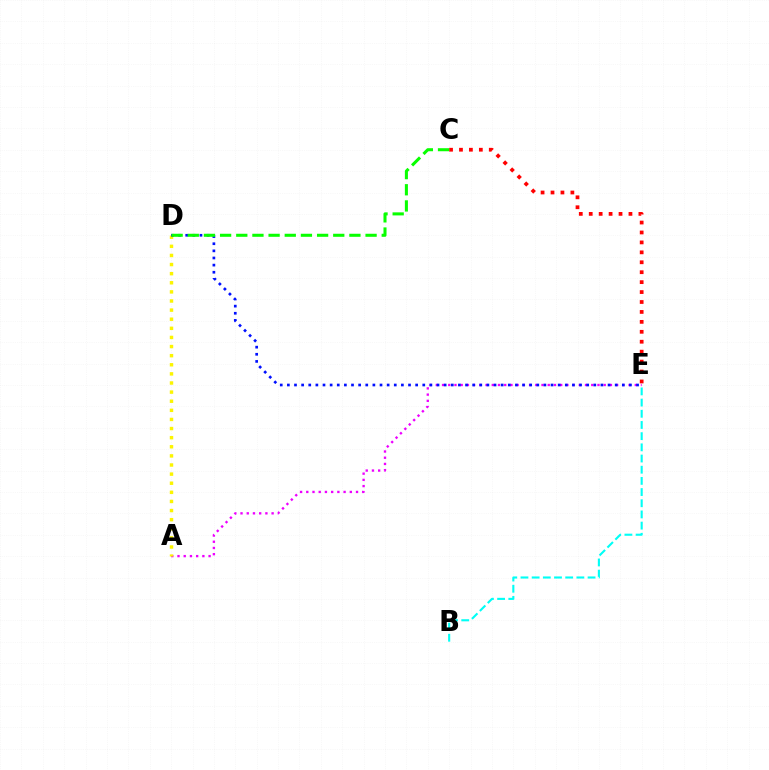{('A', 'E'): [{'color': '#ee00ff', 'line_style': 'dotted', 'thickness': 1.69}], ('A', 'D'): [{'color': '#fcf500', 'line_style': 'dotted', 'thickness': 2.48}], ('C', 'E'): [{'color': '#ff0000', 'line_style': 'dotted', 'thickness': 2.7}], ('D', 'E'): [{'color': '#0010ff', 'line_style': 'dotted', 'thickness': 1.94}], ('B', 'E'): [{'color': '#00fff6', 'line_style': 'dashed', 'thickness': 1.52}], ('C', 'D'): [{'color': '#08ff00', 'line_style': 'dashed', 'thickness': 2.2}]}